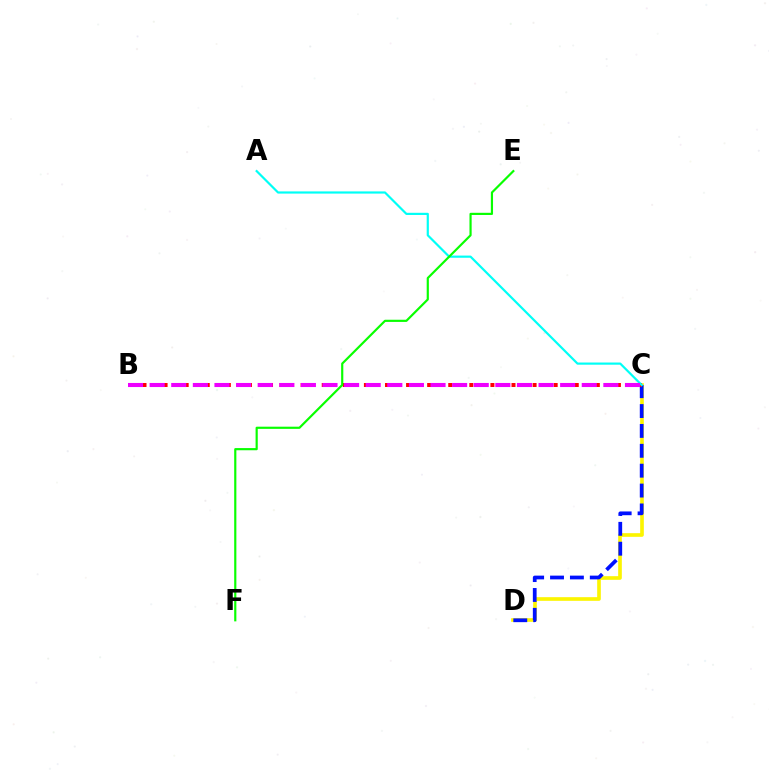{('C', 'D'): [{'color': '#fcf500', 'line_style': 'solid', 'thickness': 2.63}, {'color': '#0010ff', 'line_style': 'dashed', 'thickness': 2.7}], ('B', 'C'): [{'color': '#ff0000', 'line_style': 'dotted', 'thickness': 2.86}, {'color': '#ee00ff', 'line_style': 'dashed', 'thickness': 2.94}], ('A', 'C'): [{'color': '#00fff6', 'line_style': 'solid', 'thickness': 1.57}], ('E', 'F'): [{'color': '#08ff00', 'line_style': 'solid', 'thickness': 1.57}]}